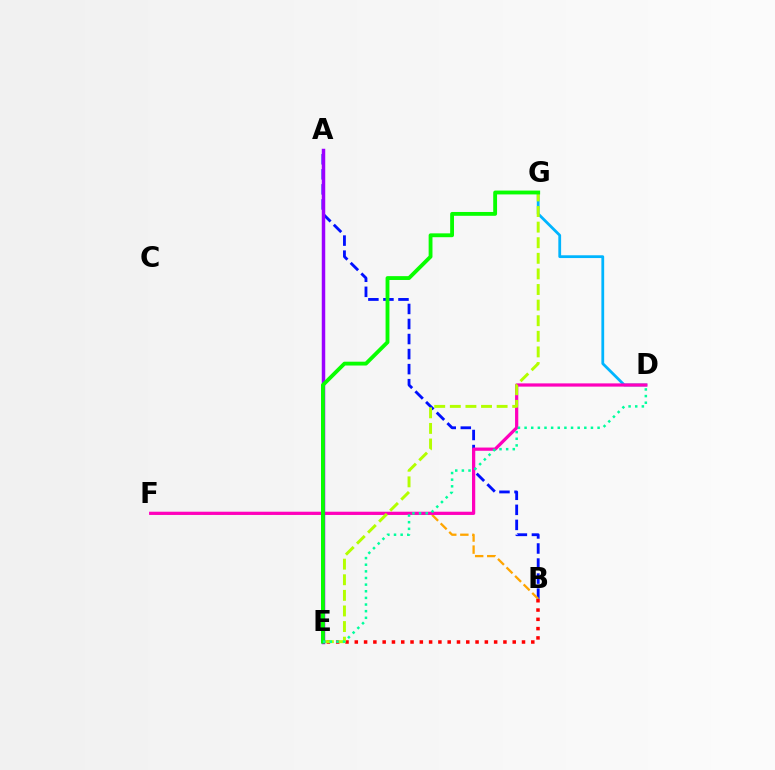{('A', 'B'): [{'color': '#0010ff', 'line_style': 'dashed', 'thickness': 2.04}], ('B', 'F'): [{'color': '#ffa500', 'line_style': 'dashed', 'thickness': 1.64}], ('D', 'G'): [{'color': '#00b5ff', 'line_style': 'solid', 'thickness': 2.0}], ('D', 'F'): [{'color': '#ff00bd', 'line_style': 'solid', 'thickness': 2.33}], ('B', 'E'): [{'color': '#ff0000', 'line_style': 'dotted', 'thickness': 2.52}], ('E', 'G'): [{'color': '#b3ff00', 'line_style': 'dashed', 'thickness': 2.12}, {'color': '#08ff00', 'line_style': 'solid', 'thickness': 2.77}], ('A', 'E'): [{'color': '#9b00ff', 'line_style': 'solid', 'thickness': 2.5}], ('D', 'E'): [{'color': '#00ff9d', 'line_style': 'dotted', 'thickness': 1.8}]}